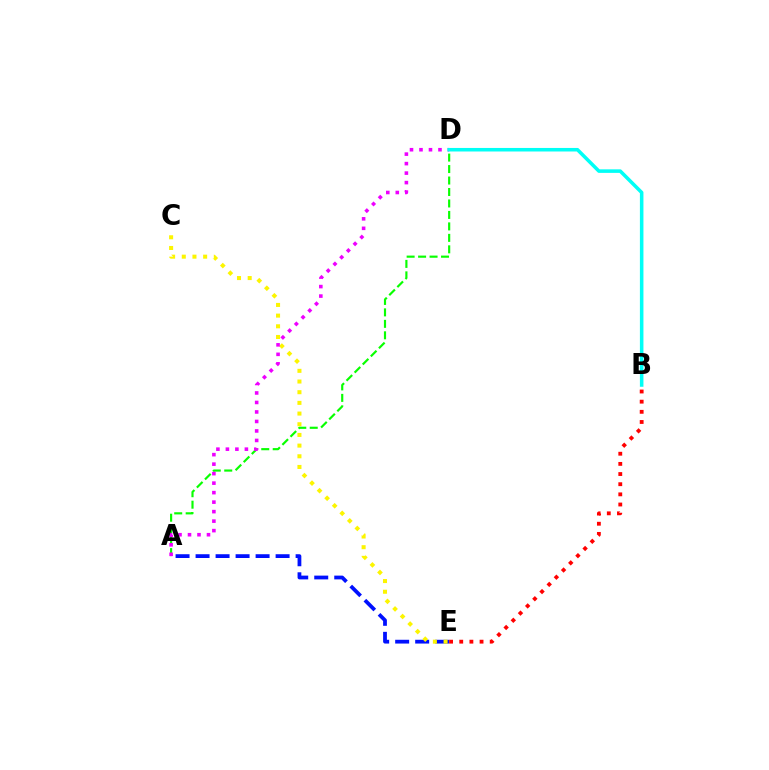{('A', 'E'): [{'color': '#0010ff', 'line_style': 'dashed', 'thickness': 2.72}], ('C', 'E'): [{'color': '#fcf500', 'line_style': 'dotted', 'thickness': 2.9}], ('A', 'D'): [{'color': '#08ff00', 'line_style': 'dashed', 'thickness': 1.56}, {'color': '#ee00ff', 'line_style': 'dotted', 'thickness': 2.58}], ('B', 'E'): [{'color': '#ff0000', 'line_style': 'dotted', 'thickness': 2.76}], ('B', 'D'): [{'color': '#00fff6', 'line_style': 'solid', 'thickness': 2.55}]}